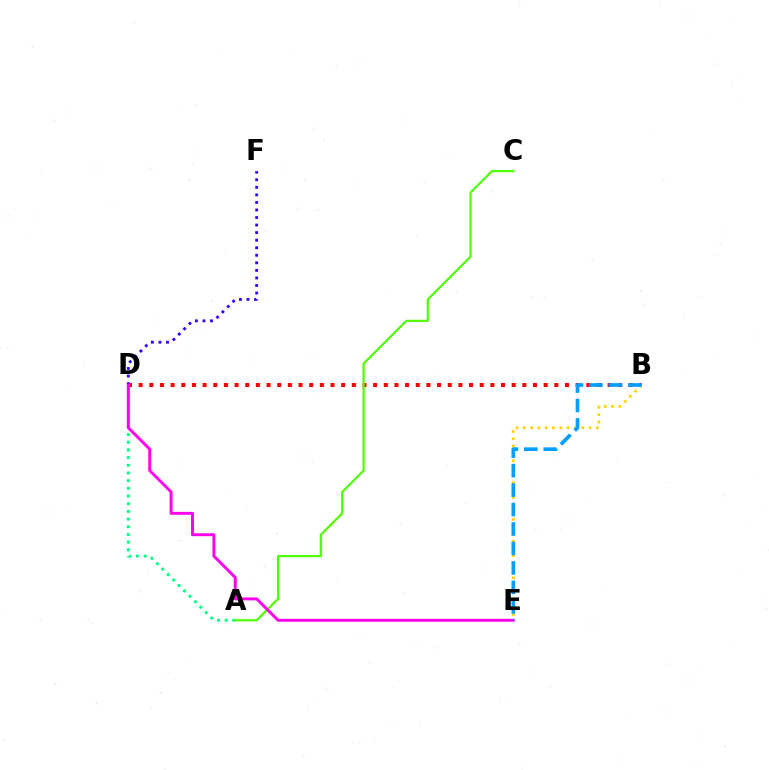{('A', 'D'): [{'color': '#00ff86', 'line_style': 'dotted', 'thickness': 2.09}], ('B', 'D'): [{'color': '#ff0000', 'line_style': 'dotted', 'thickness': 2.9}], ('A', 'C'): [{'color': '#4fff00', 'line_style': 'solid', 'thickness': 1.57}], ('B', 'E'): [{'color': '#ffd500', 'line_style': 'dotted', 'thickness': 1.99}, {'color': '#009eff', 'line_style': 'dashed', 'thickness': 2.64}], ('D', 'F'): [{'color': '#3700ff', 'line_style': 'dotted', 'thickness': 2.05}], ('D', 'E'): [{'color': '#ff00ed', 'line_style': 'solid', 'thickness': 2.11}]}